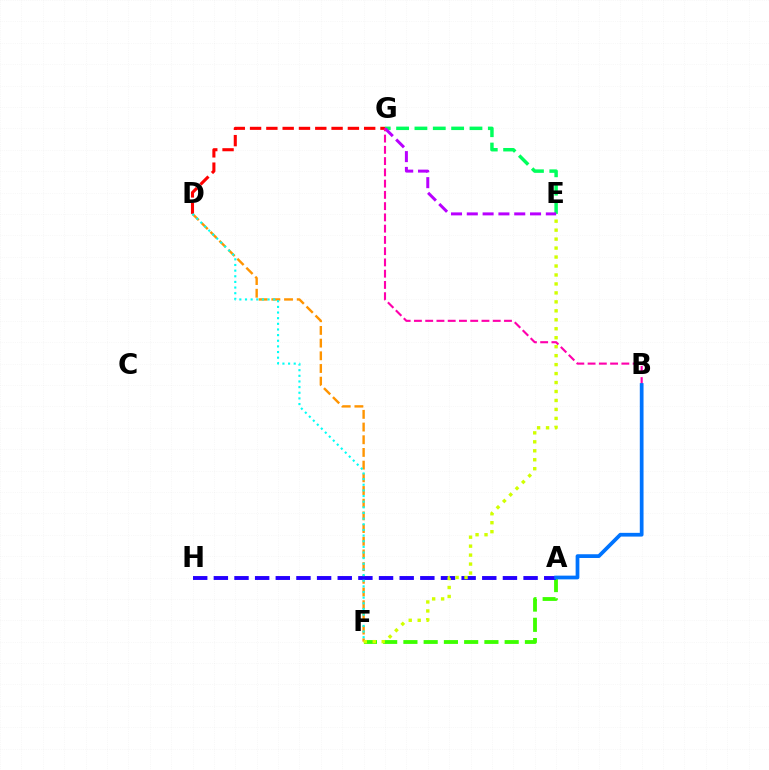{('D', 'F'): [{'color': '#ff9400', 'line_style': 'dashed', 'thickness': 1.72}, {'color': '#00fff6', 'line_style': 'dotted', 'thickness': 1.53}], ('D', 'G'): [{'color': '#ff0000', 'line_style': 'dashed', 'thickness': 2.21}], ('A', 'F'): [{'color': '#3dff00', 'line_style': 'dashed', 'thickness': 2.75}], ('A', 'H'): [{'color': '#2500ff', 'line_style': 'dashed', 'thickness': 2.81}], ('E', 'G'): [{'color': '#00ff5c', 'line_style': 'dashed', 'thickness': 2.49}, {'color': '#b900ff', 'line_style': 'dashed', 'thickness': 2.15}], ('B', 'G'): [{'color': '#ff00ac', 'line_style': 'dashed', 'thickness': 1.53}], ('A', 'B'): [{'color': '#0074ff', 'line_style': 'solid', 'thickness': 2.69}], ('E', 'F'): [{'color': '#d1ff00', 'line_style': 'dotted', 'thickness': 2.44}]}